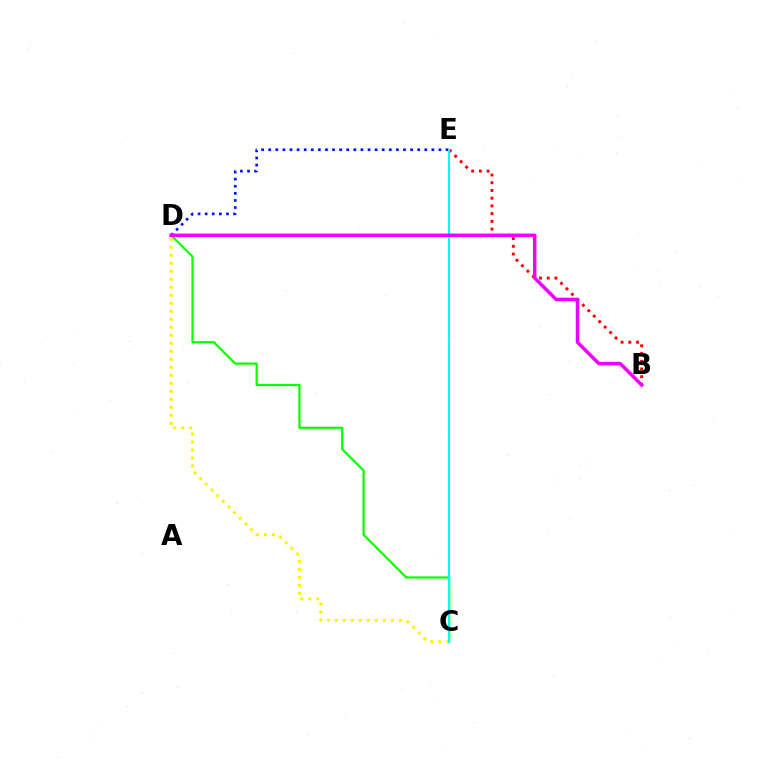{('C', 'D'): [{'color': '#fcf500', 'line_style': 'dotted', 'thickness': 2.17}, {'color': '#08ff00', 'line_style': 'solid', 'thickness': 1.59}], ('D', 'E'): [{'color': '#0010ff', 'line_style': 'dotted', 'thickness': 1.93}], ('B', 'E'): [{'color': '#ff0000', 'line_style': 'dotted', 'thickness': 2.1}], ('C', 'E'): [{'color': '#00fff6', 'line_style': 'solid', 'thickness': 1.51}], ('B', 'D'): [{'color': '#ee00ff', 'line_style': 'solid', 'thickness': 2.5}]}